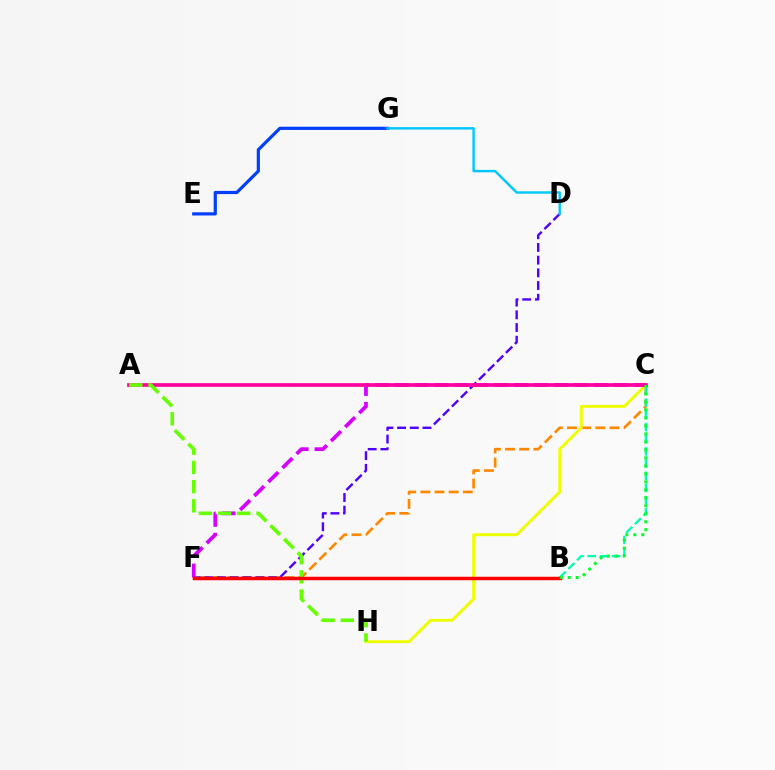{('C', 'F'): [{'color': '#ff8800', 'line_style': 'dashed', 'thickness': 1.92}, {'color': '#d600ff', 'line_style': 'dashed', 'thickness': 2.7}], ('B', 'C'): [{'color': '#00ffaf', 'line_style': 'dashed', 'thickness': 1.66}, {'color': '#00ff27', 'line_style': 'dotted', 'thickness': 2.17}], ('C', 'H'): [{'color': '#eeff00', 'line_style': 'solid', 'thickness': 2.11}], ('D', 'F'): [{'color': '#4f00ff', 'line_style': 'dashed', 'thickness': 1.72}], ('E', 'G'): [{'color': '#003fff', 'line_style': 'solid', 'thickness': 2.3}], ('A', 'C'): [{'color': '#ff00a0', 'line_style': 'solid', 'thickness': 2.65}], ('A', 'H'): [{'color': '#66ff00', 'line_style': 'dashed', 'thickness': 2.61}], ('B', 'F'): [{'color': '#ff0000', 'line_style': 'solid', 'thickness': 2.5}], ('D', 'G'): [{'color': '#00c7ff', 'line_style': 'solid', 'thickness': 1.75}]}